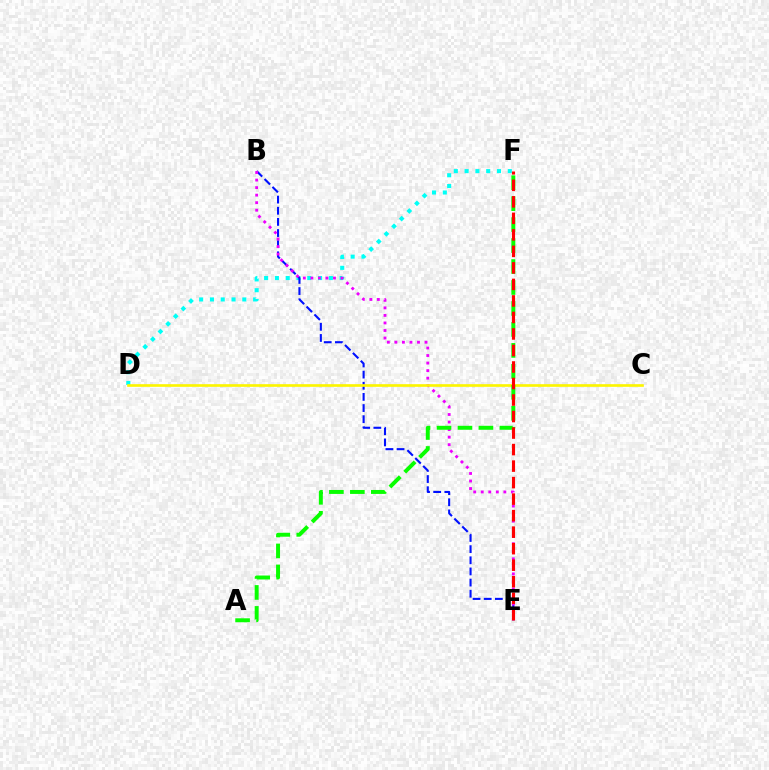{('D', 'F'): [{'color': '#00fff6', 'line_style': 'dotted', 'thickness': 2.93}], ('B', 'E'): [{'color': '#0010ff', 'line_style': 'dashed', 'thickness': 1.51}, {'color': '#ee00ff', 'line_style': 'dotted', 'thickness': 2.05}], ('C', 'D'): [{'color': '#fcf500', 'line_style': 'solid', 'thickness': 1.91}], ('A', 'F'): [{'color': '#08ff00', 'line_style': 'dashed', 'thickness': 2.85}], ('E', 'F'): [{'color': '#ff0000', 'line_style': 'dashed', 'thickness': 2.24}]}